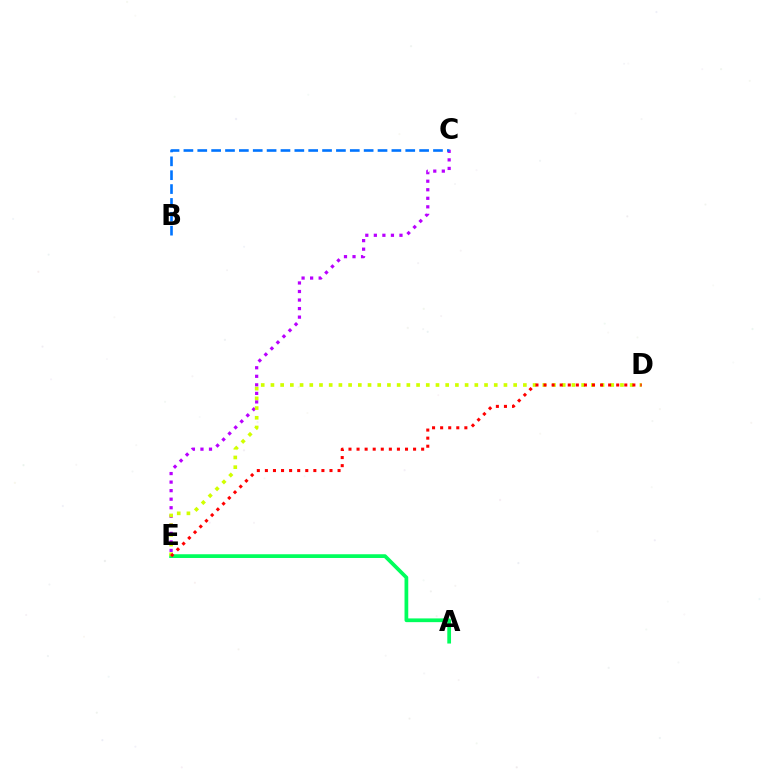{('A', 'E'): [{'color': '#00ff5c', 'line_style': 'solid', 'thickness': 2.69}], ('C', 'E'): [{'color': '#b900ff', 'line_style': 'dotted', 'thickness': 2.32}], ('D', 'E'): [{'color': '#d1ff00', 'line_style': 'dotted', 'thickness': 2.64}, {'color': '#ff0000', 'line_style': 'dotted', 'thickness': 2.19}], ('B', 'C'): [{'color': '#0074ff', 'line_style': 'dashed', 'thickness': 1.88}]}